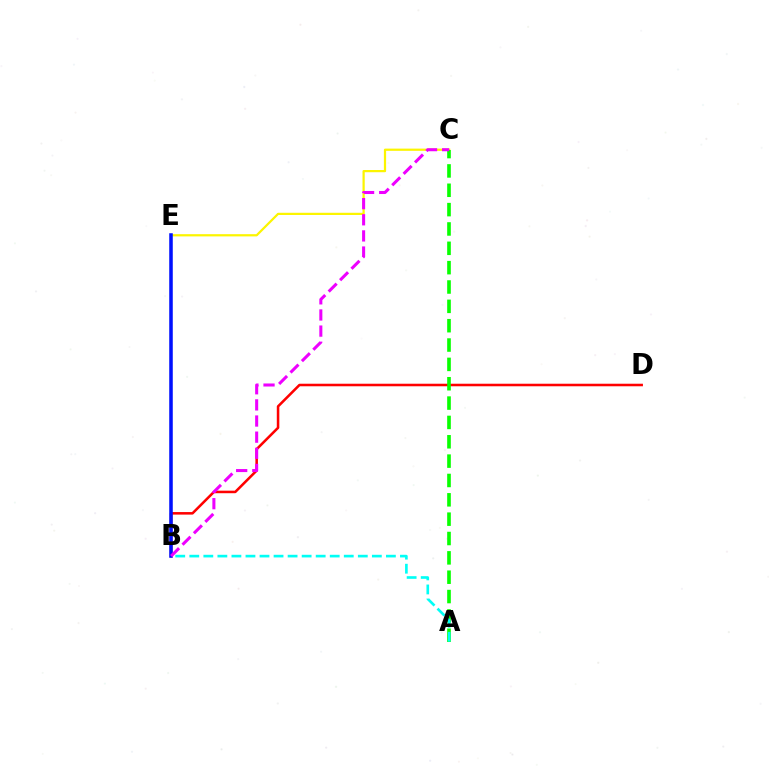{('C', 'E'): [{'color': '#fcf500', 'line_style': 'solid', 'thickness': 1.6}], ('B', 'D'): [{'color': '#ff0000', 'line_style': 'solid', 'thickness': 1.83}], ('B', 'E'): [{'color': '#0010ff', 'line_style': 'solid', 'thickness': 2.55}], ('A', 'C'): [{'color': '#08ff00', 'line_style': 'dashed', 'thickness': 2.63}], ('A', 'B'): [{'color': '#00fff6', 'line_style': 'dashed', 'thickness': 1.91}], ('B', 'C'): [{'color': '#ee00ff', 'line_style': 'dashed', 'thickness': 2.19}]}